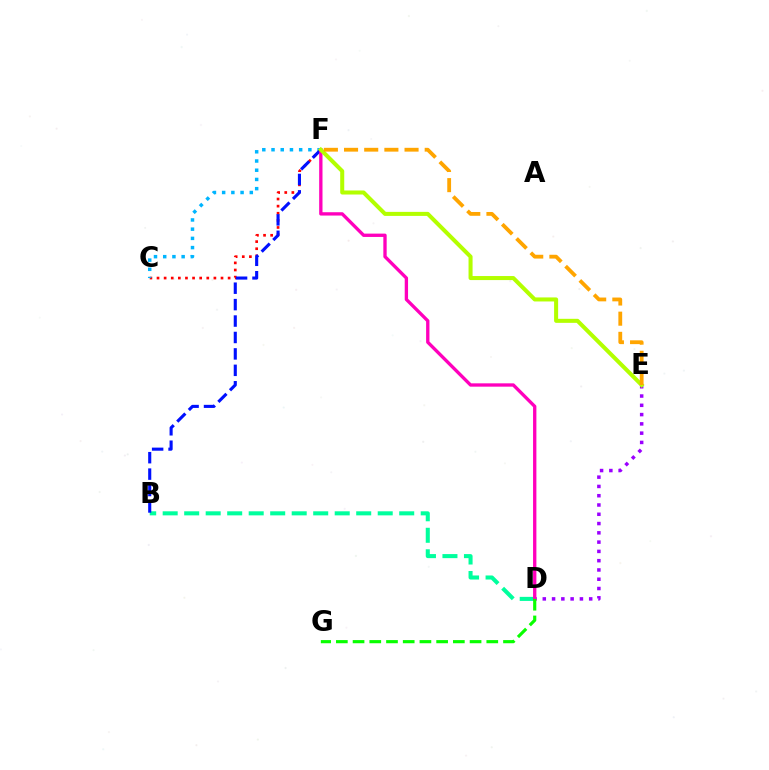{('C', 'F'): [{'color': '#ff0000', 'line_style': 'dotted', 'thickness': 1.93}, {'color': '#00b5ff', 'line_style': 'dotted', 'thickness': 2.5}], ('D', 'E'): [{'color': '#9b00ff', 'line_style': 'dotted', 'thickness': 2.52}], ('B', 'D'): [{'color': '#00ff9d', 'line_style': 'dashed', 'thickness': 2.92}], ('B', 'F'): [{'color': '#0010ff', 'line_style': 'dashed', 'thickness': 2.23}], ('D', 'F'): [{'color': '#ff00bd', 'line_style': 'solid', 'thickness': 2.4}], ('E', 'F'): [{'color': '#b3ff00', 'line_style': 'solid', 'thickness': 2.91}, {'color': '#ffa500', 'line_style': 'dashed', 'thickness': 2.74}], ('D', 'G'): [{'color': '#08ff00', 'line_style': 'dashed', 'thickness': 2.27}]}